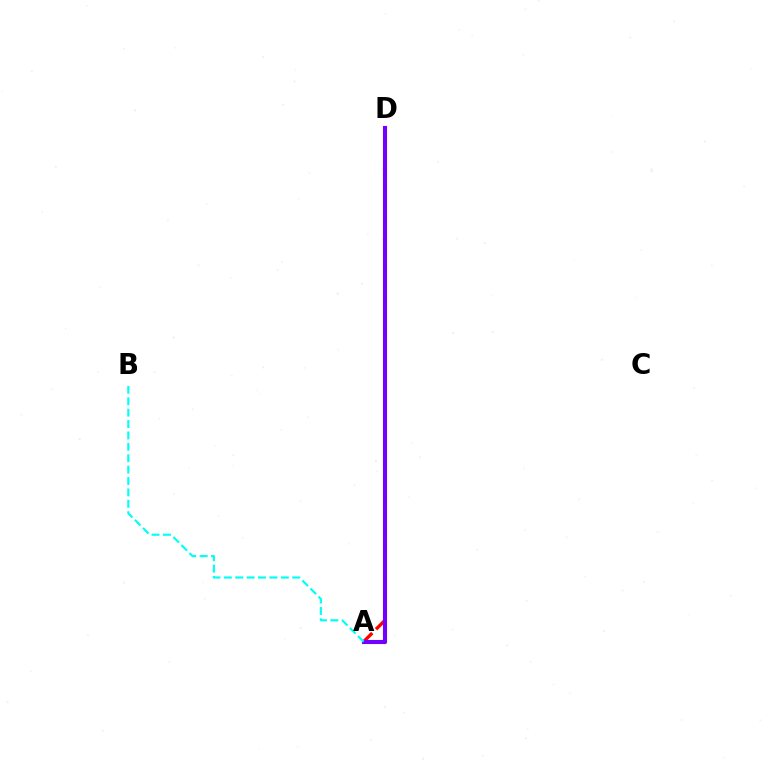{('A', 'D'): [{'color': '#84ff00', 'line_style': 'dashed', 'thickness': 2.19}, {'color': '#ff0000', 'line_style': 'dashed', 'thickness': 2.38}, {'color': '#7200ff', 'line_style': 'solid', 'thickness': 2.95}], ('A', 'B'): [{'color': '#00fff6', 'line_style': 'dashed', 'thickness': 1.55}]}